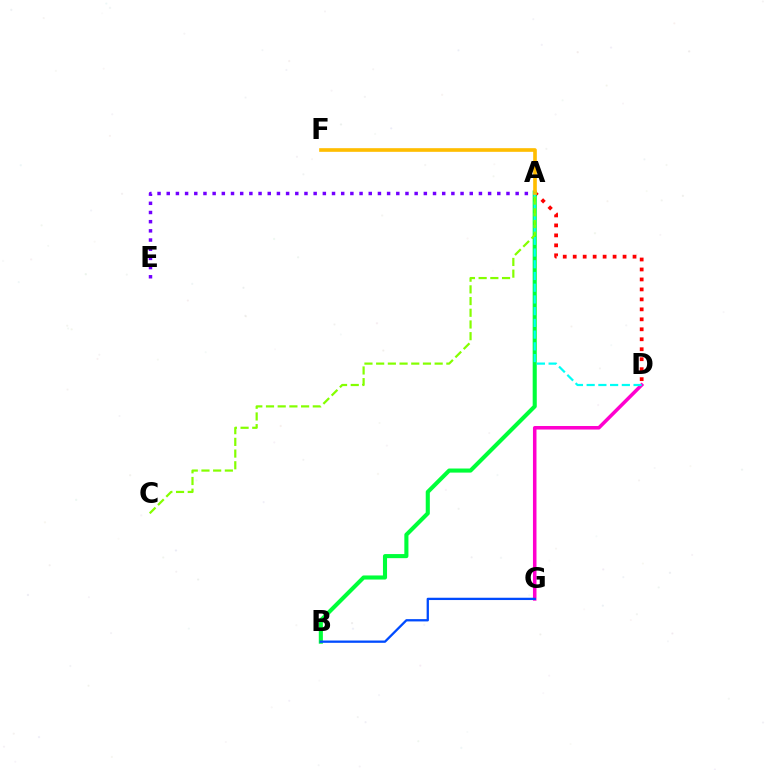{('D', 'G'): [{'color': '#ff00cf', 'line_style': 'solid', 'thickness': 2.54}], ('A', 'D'): [{'color': '#ff0000', 'line_style': 'dotted', 'thickness': 2.71}, {'color': '#00fff6', 'line_style': 'dashed', 'thickness': 1.59}], ('A', 'B'): [{'color': '#00ff39', 'line_style': 'solid', 'thickness': 2.94}], ('A', 'E'): [{'color': '#7200ff', 'line_style': 'dotted', 'thickness': 2.49}], ('B', 'G'): [{'color': '#004bff', 'line_style': 'solid', 'thickness': 1.65}], ('A', 'F'): [{'color': '#ffbd00', 'line_style': 'solid', 'thickness': 2.63}], ('A', 'C'): [{'color': '#84ff00', 'line_style': 'dashed', 'thickness': 1.59}]}